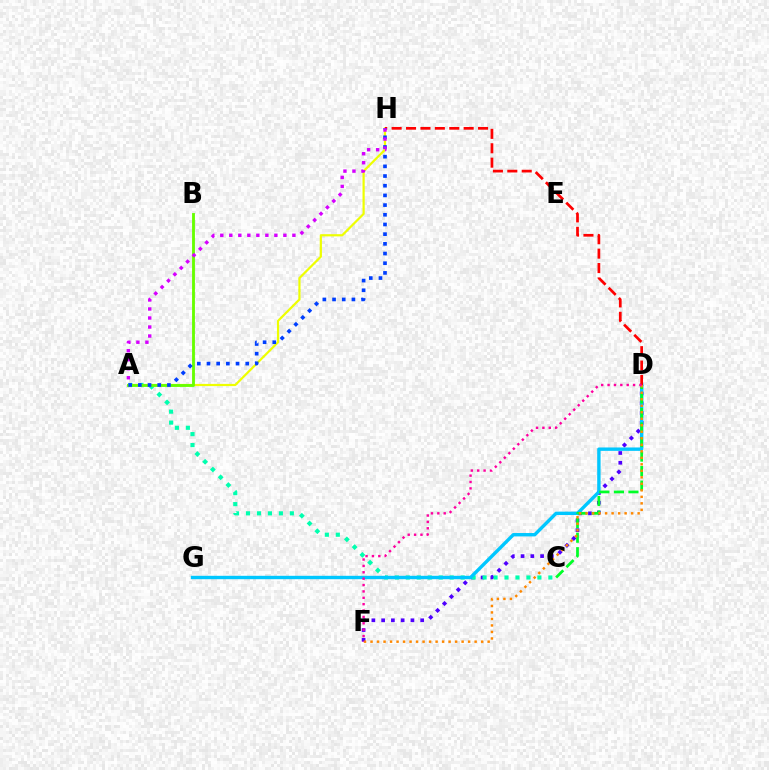{('A', 'H'): [{'color': '#eeff00', 'line_style': 'solid', 'thickness': 1.58}, {'color': '#003fff', 'line_style': 'dotted', 'thickness': 2.63}, {'color': '#d600ff', 'line_style': 'dotted', 'thickness': 2.45}], ('D', 'F'): [{'color': '#4f00ff', 'line_style': 'dotted', 'thickness': 2.65}, {'color': '#ff8800', 'line_style': 'dotted', 'thickness': 1.77}, {'color': '#ff00a0', 'line_style': 'dotted', 'thickness': 1.73}], ('A', 'C'): [{'color': '#00ffaf', 'line_style': 'dotted', 'thickness': 2.98}], ('D', 'G'): [{'color': '#00c7ff', 'line_style': 'solid', 'thickness': 2.44}], ('D', 'H'): [{'color': '#ff0000', 'line_style': 'dashed', 'thickness': 1.96}], ('C', 'D'): [{'color': '#00ff27', 'line_style': 'dashed', 'thickness': 1.97}], ('A', 'B'): [{'color': '#66ff00', 'line_style': 'solid', 'thickness': 2.05}]}